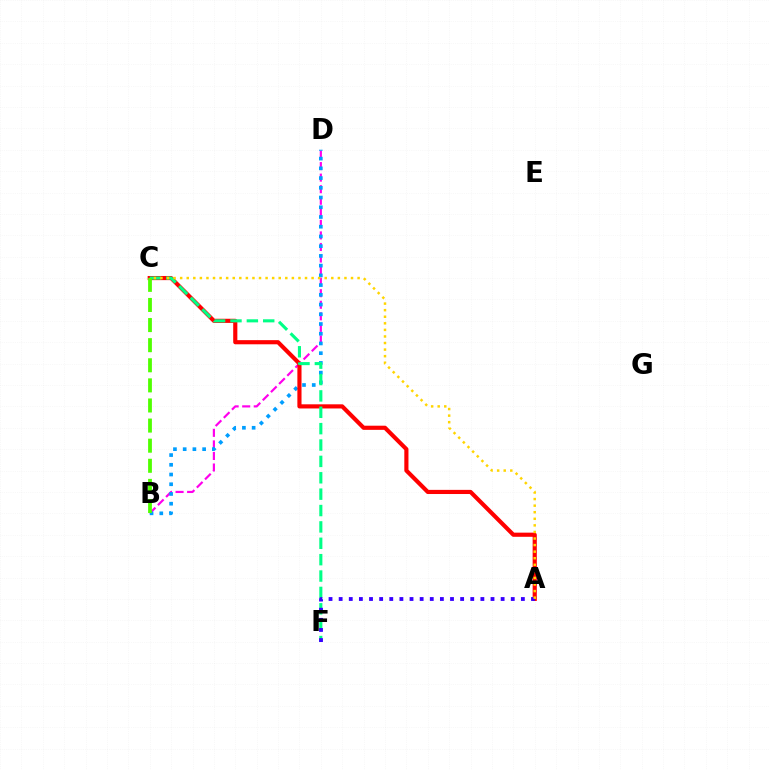{('B', 'D'): [{'color': '#ff00ed', 'line_style': 'dashed', 'thickness': 1.57}, {'color': '#009eff', 'line_style': 'dotted', 'thickness': 2.64}], ('A', 'C'): [{'color': '#ff0000', 'line_style': 'solid', 'thickness': 2.99}, {'color': '#ffd500', 'line_style': 'dotted', 'thickness': 1.79}], ('C', 'F'): [{'color': '#00ff86', 'line_style': 'dashed', 'thickness': 2.22}], ('A', 'F'): [{'color': '#3700ff', 'line_style': 'dotted', 'thickness': 2.75}], ('B', 'C'): [{'color': '#4fff00', 'line_style': 'dashed', 'thickness': 2.73}]}